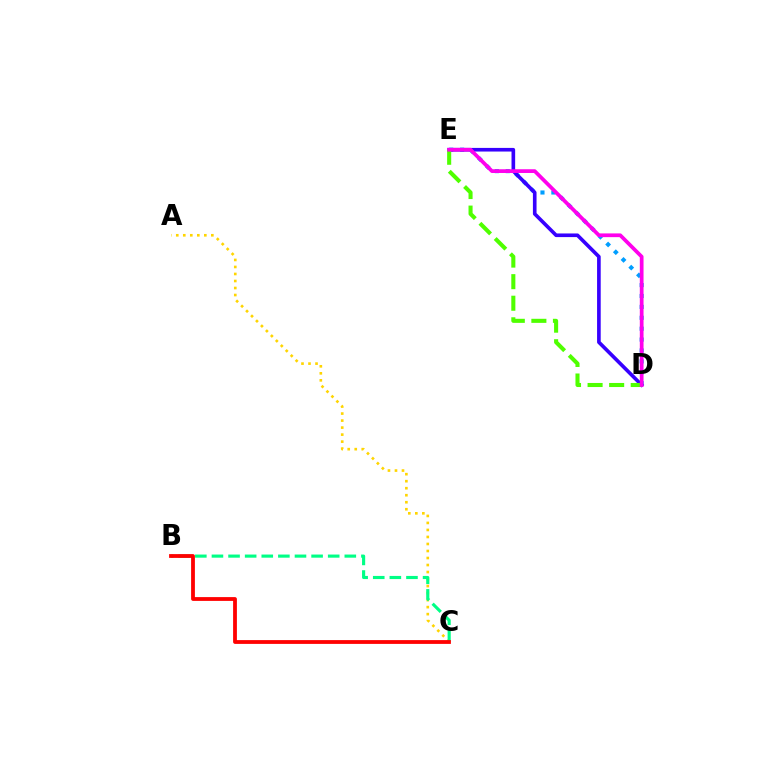{('A', 'C'): [{'color': '#ffd500', 'line_style': 'dotted', 'thickness': 1.91}], ('B', 'C'): [{'color': '#00ff86', 'line_style': 'dashed', 'thickness': 2.26}, {'color': '#ff0000', 'line_style': 'solid', 'thickness': 2.73}], ('D', 'E'): [{'color': '#009eff', 'line_style': 'dotted', 'thickness': 2.96}, {'color': '#3700ff', 'line_style': 'solid', 'thickness': 2.62}, {'color': '#4fff00', 'line_style': 'dashed', 'thickness': 2.93}, {'color': '#ff00ed', 'line_style': 'solid', 'thickness': 2.69}]}